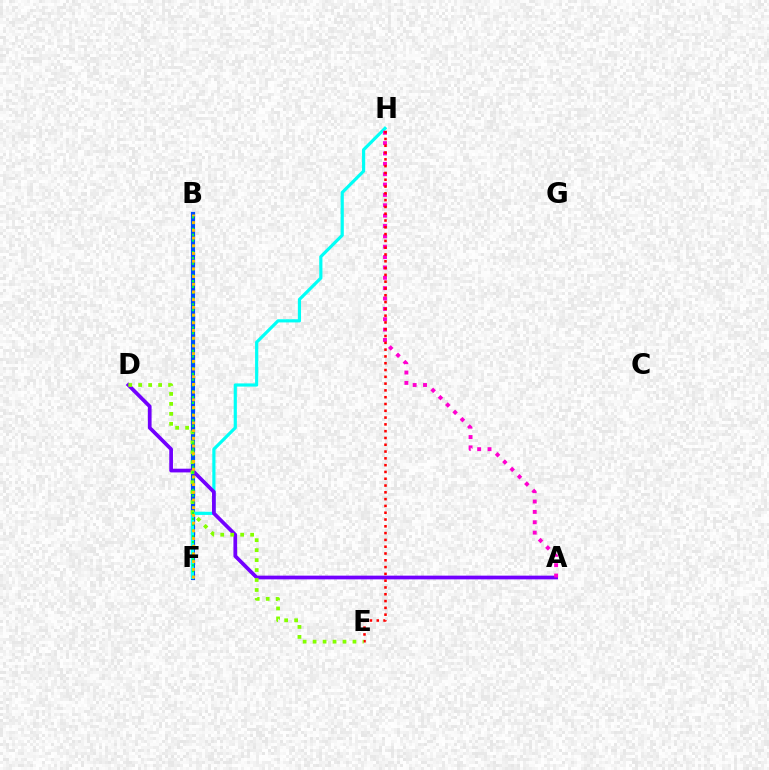{('B', 'F'): [{'color': '#004bff', 'line_style': 'solid', 'thickness': 2.99}, {'color': '#00ff39', 'line_style': 'dotted', 'thickness': 1.58}, {'color': '#ffbd00', 'line_style': 'dotted', 'thickness': 2.09}], ('F', 'H'): [{'color': '#00fff6', 'line_style': 'solid', 'thickness': 2.29}], ('A', 'D'): [{'color': '#7200ff', 'line_style': 'solid', 'thickness': 2.67}], ('A', 'H'): [{'color': '#ff00cf', 'line_style': 'dotted', 'thickness': 2.81}], ('E', 'H'): [{'color': '#ff0000', 'line_style': 'dotted', 'thickness': 1.85}], ('D', 'E'): [{'color': '#84ff00', 'line_style': 'dotted', 'thickness': 2.71}]}